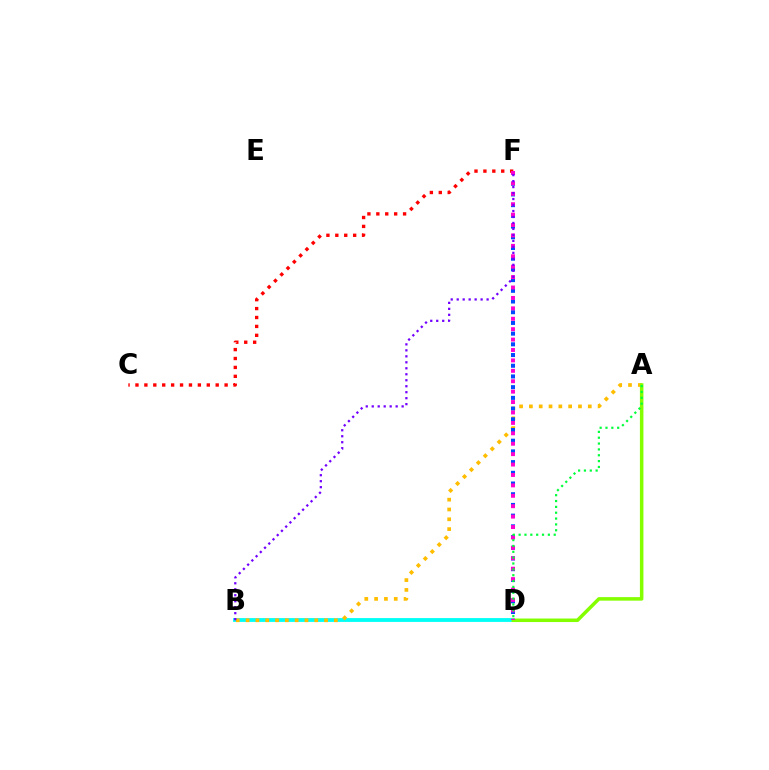{('B', 'D'): [{'color': '#00fff6', 'line_style': 'solid', 'thickness': 2.75}], ('A', 'B'): [{'color': '#ffbd00', 'line_style': 'dotted', 'thickness': 2.67}], ('D', 'F'): [{'color': '#004bff', 'line_style': 'dotted', 'thickness': 2.91}, {'color': '#ff00cf', 'line_style': 'dotted', 'thickness': 2.83}], ('A', 'D'): [{'color': '#84ff00', 'line_style': 'solid', 'thickness': 2.53}, {'color': '#00ff39', 'line_style': 'dotted', 'thickness': 1.59}], ('C', 'F'): [{'color': '#ff0000', 'line_style': 'dotted', 'thickness': 2.42}], ('B', 'F'): [{'color': '#7200ff', 'line_style': 'dotted', 'thickness': 1.62}]}